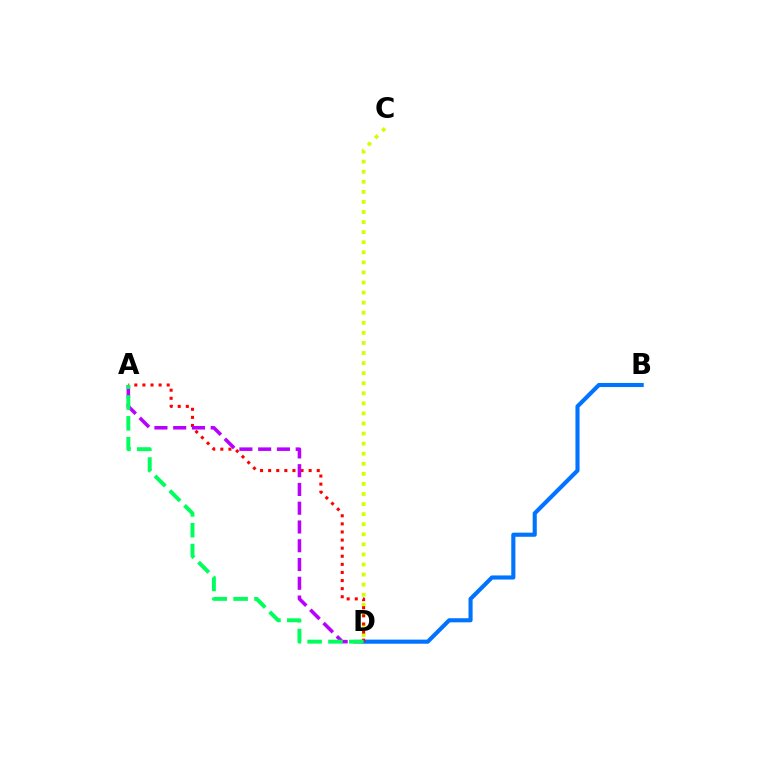{('C', 'D'): [{'color': '#d1ff00', 'line_style': 'dotted', 'thickness': 2.74}], ('B', 'D'): [{'color': '#0074ff', 'line_style': 'solid', 'thickness': 2.96}], ('A', 'D'): [{'color': '#ff0000', 'line_style': 'dotted', 'thickness': 2.2}, {'color': '#b900ff', 'line_style': 'dashed', 'thickness': 2.55}, {'color': '#00ff5c', 'line_style': 'dashed', 'thickness': 2.83}]}